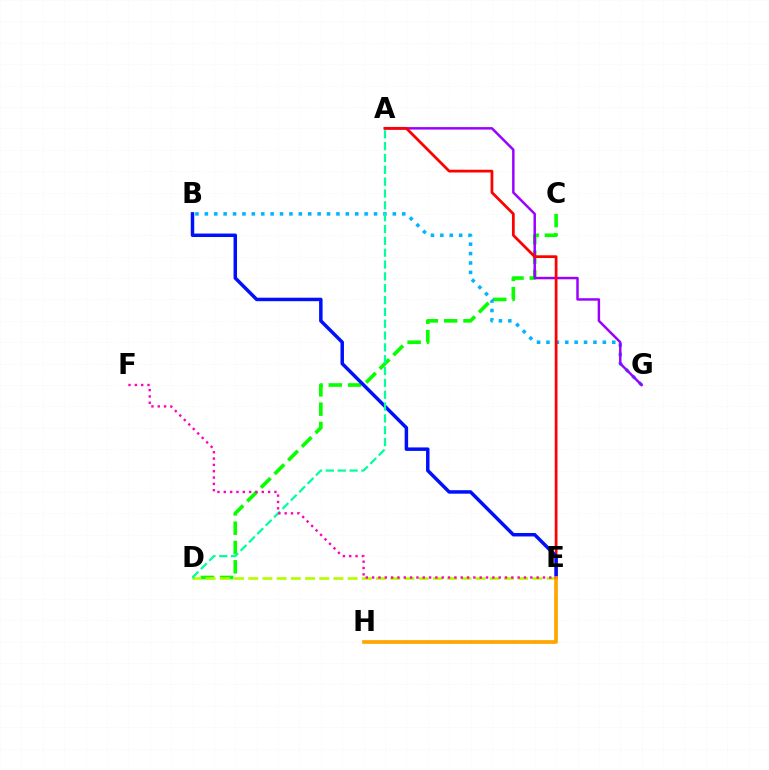{('C', 'D'): [{'color': '#08ff00', 'line_style': 'dashed', 'thickness': 2.62}], ('B', 'G'): [{'color': '#00b5ff', 'line_style': 'dotted', 'thickness': 2.55}], ('D', 'E'): [{'color': '#b3ff00', 'line_style': 'dashed', 'thickness': 1.93}], ('A', 'G'): [{'color': '#9b00ff', 'line_style': 'solid', 'thickness': 1.77}], ('A', 'E'): [{'color': '#ff0000', 'line_style': 'solid', 'thickness': 1.98}], ('B', 'E'): [{'color': '#0010ff', 'line_style': 'solid', 'thickness': 2.5}], ('A', 'D'): [{'color': '#00ff9d', 'line_style': 'dashed', 'thickness': 1.61}], ('E', 'H'): [{'color': '#ffa500', 'line_style': 'solid', 'thickness': 2.66}], ('E', 'F'): [{'color': '#ff00bd', 'line_style': 'dotted', 'thickness': 1.72}]}